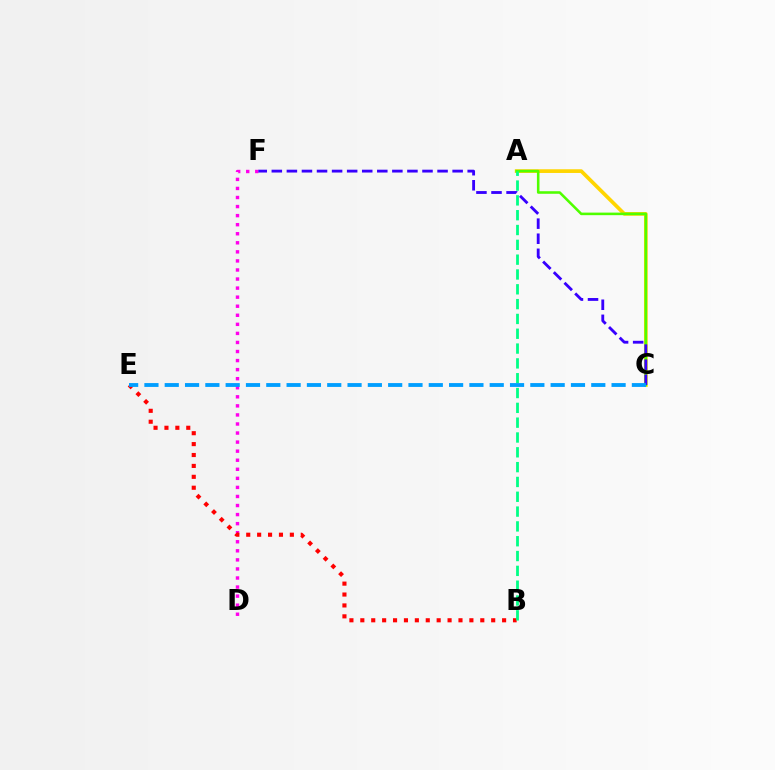{('D', 'F'): [{'color': '#ff00ed', 'line_style': 'dotted', 'thickness': 2.46}], ('B', 'E'): [{'color': '#ff0000', 'line_style': 'dotted', 'thickness': 2.96}], ('A', 'C'): [{'color': '#ffd500', 'line_style': 'solid', 'thickness': 2.66}, {'color': '#4fff00', 'line_style': 'solid', 'thickness': 1.85}], ('A', 'B'): [{'color': '#00ff86', 'line_style': 'dashed', 'thickness': 2.01}], ('C', 'F'): [{'color': '#3700ff', 'line_style': 'dashed', 'thickness': 2.05}], ('C', 'E'): [{'color': '#009eff', 'line_style': 'dashed', 'thickness': 2.76}]}